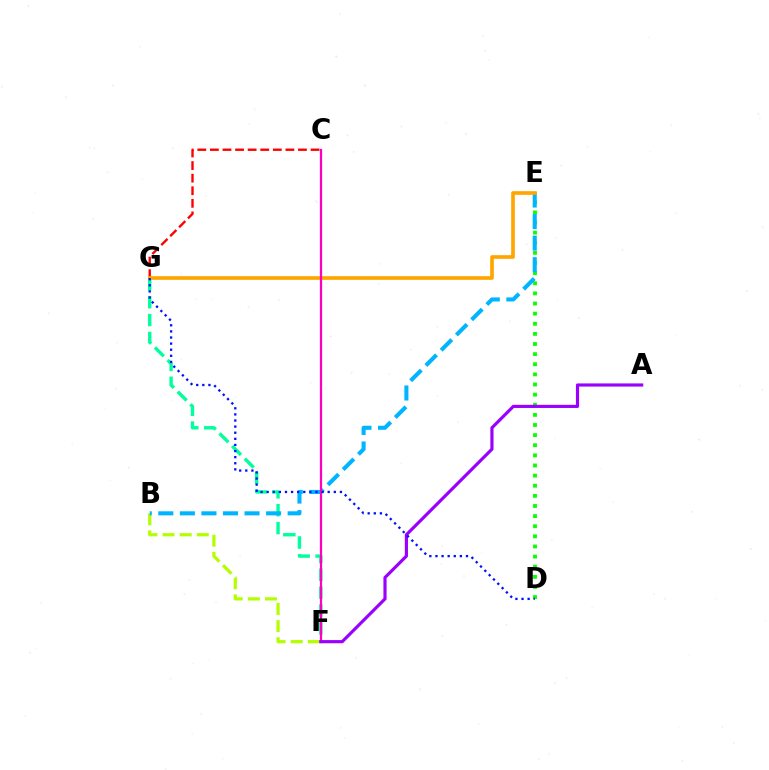{('D', 'E'): [{'color': '#08ff00', 'line_style': 'dotted', 'thickness': 2.75}], ('F', 'G'): [{'color': '#00ff9d', 'line_style': 'dashed', 'thickness': 2.43}], ('C', 'G'): [{'color': '#ff0000', 'line_style': 'dashed', 'thickness': 1.71}], ('B', 'F'): [{'color': '#b3ff00', 'line_style': 'dashed', 'thickness': 2.33}], ('B', 'E'): [{'color': '#00b5ff', 'line_style': 'dashed', 'thickness': 2.93}], ('E', 'G'): [{'color': '#ffa500', 'line_style': 'solid', 'thickness': 2.64}], ('C', 'F'): [{'color': '#ff00bd', 'line_style': 'solid', 'thickness': 1.62}], ('A', 'F'): [{'color': '#9b00ff', 'line_style': 'solid', 'thickness': 2.28}], ('D', 'G'): [{'color': '#0010ff', 'line_style': 'dotted', 'thickness': 1.66}]}